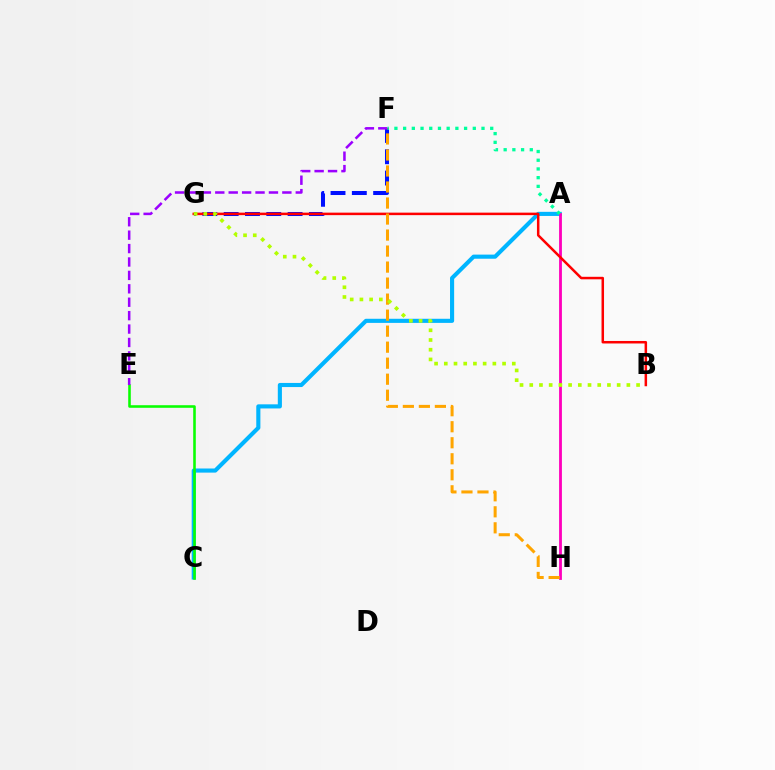{('A', 'C'): [{'color': '#00b5ff', 'line_style': 'solid', 'thickness': 2.96}], ('C', 'E'): [{'color': '#08ff00', 'line_style': 'solid', 'thickness': 1.86}], ('F', 'G'): [{'color': '#0010ff', 'line_style': 'dashed', 'thickness': 2.89}], ('A', 'H'): [{'color': '#ff00bd', 'line_style': 'solid', 'thickness': 2.03}], ('E', 'F'): [{'color': '#9b00ff', 'line_style': 'dashed', 'thickness': 1.82}], ('B', 'G'): [{'color': '#ff0000', 'line_style': 'solid', 'thickness': 1.8}, {'color': '#b3ff00', 'line_style': 'dotted', 'thickness': 2.64}], ('A', 'F'): [{'color': '#00ff9d', 'line_style': 'dotted', 'thickness': 2.37}], ('F', 'H'): [{'color': '#ffa500', 'line_style': 'dashed', 'thickness': 2.18}]}